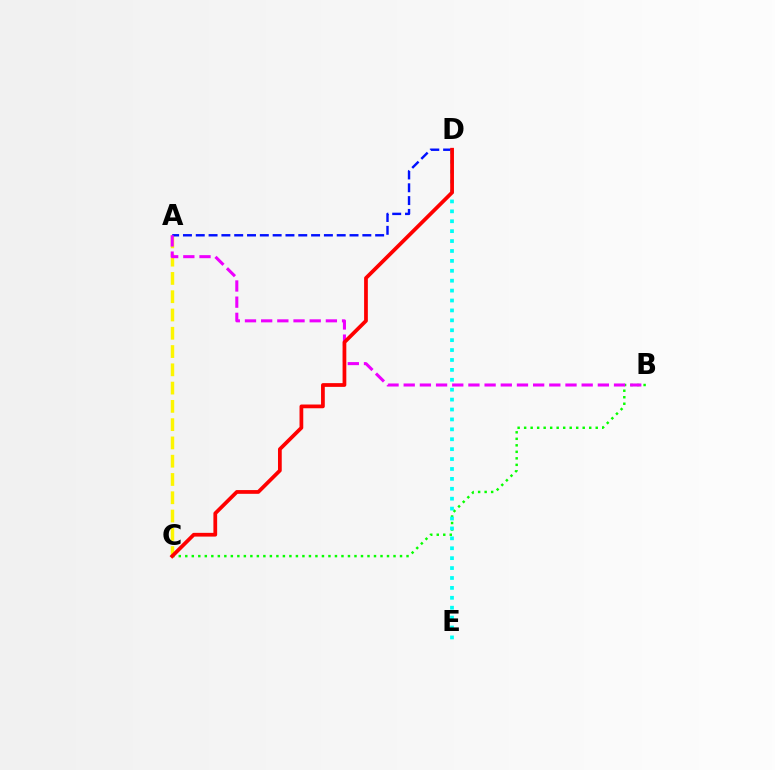{('A', 'C'): [{'color': '#fcf500', 'line_style': 'dashed', 'thickness': 2.48}], ('B', 'C'): [{'color': '#08ff00', 'line_style': 'dotted', 'thickness': 1.77}], ('A', 'D'): [{'color': '#0010ff', 'line_style': 'dashed', 'thickness': 1.74}], ('A', 'B'): [{'color': '#ee00ff', 'line_style': 'dashed', 'thickness': 2.2}], ('D', 'E'): [{'color': '#00fff6', 'line_style': 'dotted', 'thickness': 2.69}], ('C', 'D'): [{'color': '#ff0000', 'line_style': 'solid', 'thickness': 2.69}]}